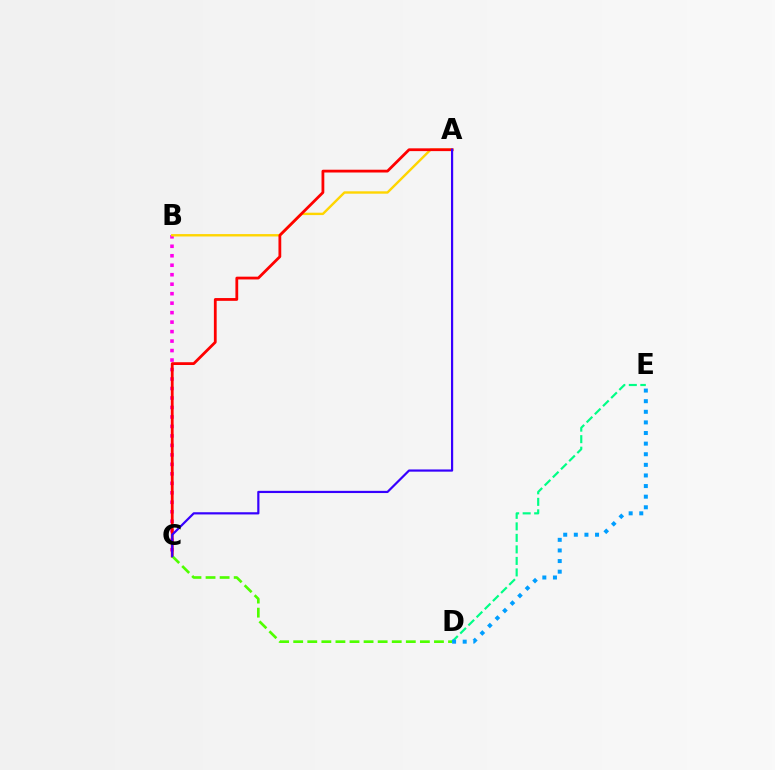{('B', 'C'): [{'color': '#ff00ed', 'line_style': 'dotted', 'thickness': 2.58}], ('A', 'B'): [{'color': '#ffd500', 'line_style': 'solid', 'thickness': 1.72}], ('D', 'E'): [{'color': '#00ff86', 'line_style': 'dashed', 'thickness': 1.56}, {'color': '#009eff', 'line_style': 'dotted', 'thickness': 2.88}], ('A', 'C'): [{'color': '#ff0000', 'line_style': 'solid', 'thickness': 2.0}, {'color': '#3700ff', 'line_style': 'solid', 'thickness': 1.59}], ('C', 'D'): [{'color': '#4fff00', 'line_style': 'dashed', 'thickness': 1.91}]}